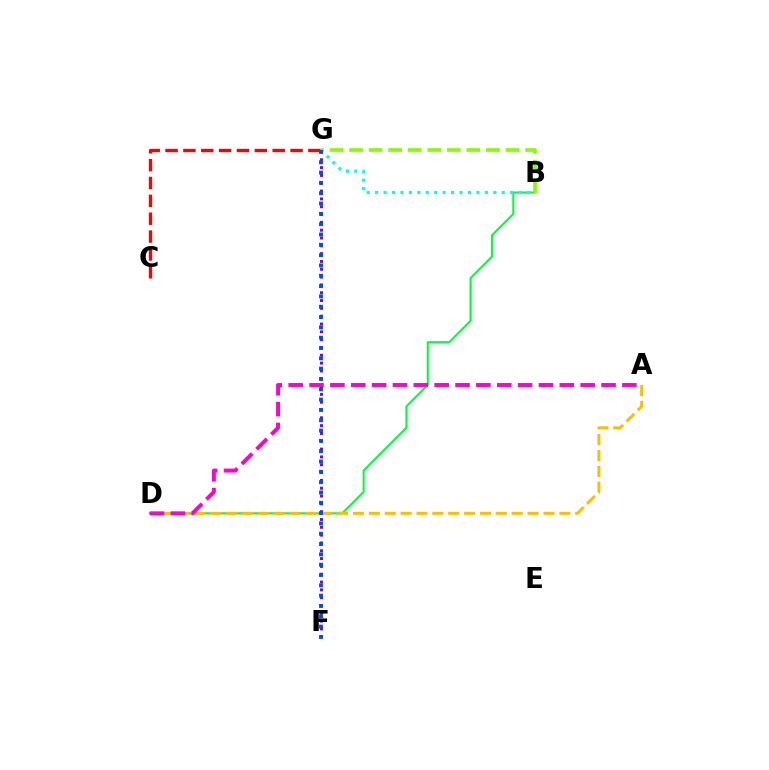{('B', 'D'): [{'color': '#00ff39', 'line_style': 'solid', 'thickness': 1.51}], ('B', 'G'): [{'color': '#00fff6', 'line_style': 'dotted', 'thickness': 2.29}, {'color': '#84ff00', 'line_style': 'dashed', 'thickness': 2.66}], ('A', 'D'): [{'color': '#ffbd00', 'line_style': 'dashed', 'thickness': 2.16}, {'color': '#ff00cf', 'line_style': 'dashed', 'thickness': 2.83}], ('C', 'G'): [{'color': '#ff0000', 'line_style': 'dashed', 'thickness': 2.43}], ('F', 'G'): [{'color': '#7200ff', 'line_style': 'dotted', 'thickness': 2.12}, {'color': '#004bff', 'line_style': 'dotted', 'thickness': 2.8}]}